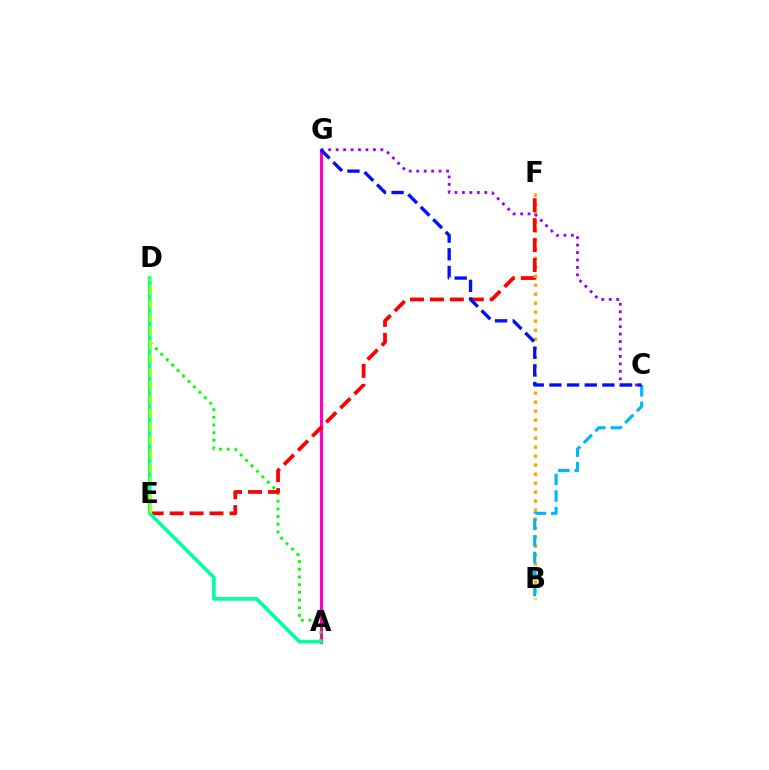{('B', 'F'): [{'color': '#ffa500', 'line_style': 'dotted', 'thickness': 2.44}], ('A', 'G'): [{'color': '#ff00bd', 'line_style': 'solid', 'thickness': 2.27}], ('A', 'D'): [{'color': '#08ff00', 'line_style': 'dotted', 'thickness': 2.09}, {'color': '#00ff9d', 'line_style': 'solid', 'thickness': 2.62}], ('B', 'C'): [{'color': '#00b5ff', 'line_style': 'dashed', 'thickness': 2.25}], ('E', 'F'): [{'color': '#ff0000', 'line_style': 'dashed', 'thickness': 2.71}], ('C', 'G'): [{'color': '#9b00ff', 'line_style': 'dotted', 'thickness': 2.03}, {'color': '#0010ff', 'line_style': 'dashed', 'thickness': 2.4}], ('D', 'E'): [{'color': '#b3ff00', 'line_style': 'dashed', 'thickness': 1.86}]}